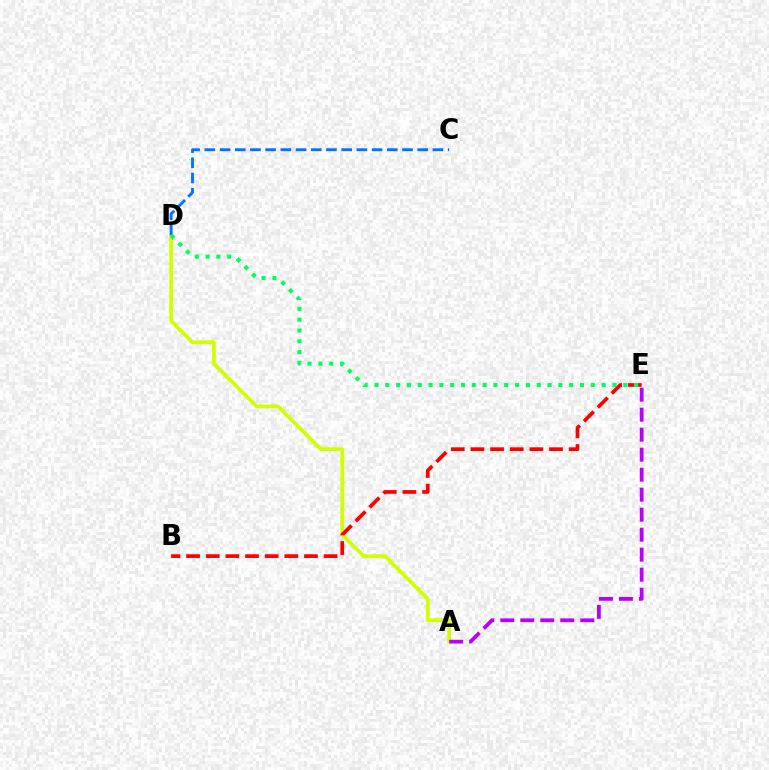{('A', 'D'): [{'color': '#d1ff00', 'line_style': 'solid', 'thickness': 2.67}], ('B', 'E'): [{'color': '#ff0000', 'line_style': 'dashed', 'thickness': 2.67}], ('A', 'E'): [{'color': '#b900ff', 'line_style': 'dashed', 'thickness': 2.72}], ('C', 'D'): [{'color': '#0074ff', 'line_style': 'dashed', 'thickness': 2.07}], ('D', 'E'): [{'color': '#00ff5c', 'line_style': 'dotted', 'thickness': 2.94}]}